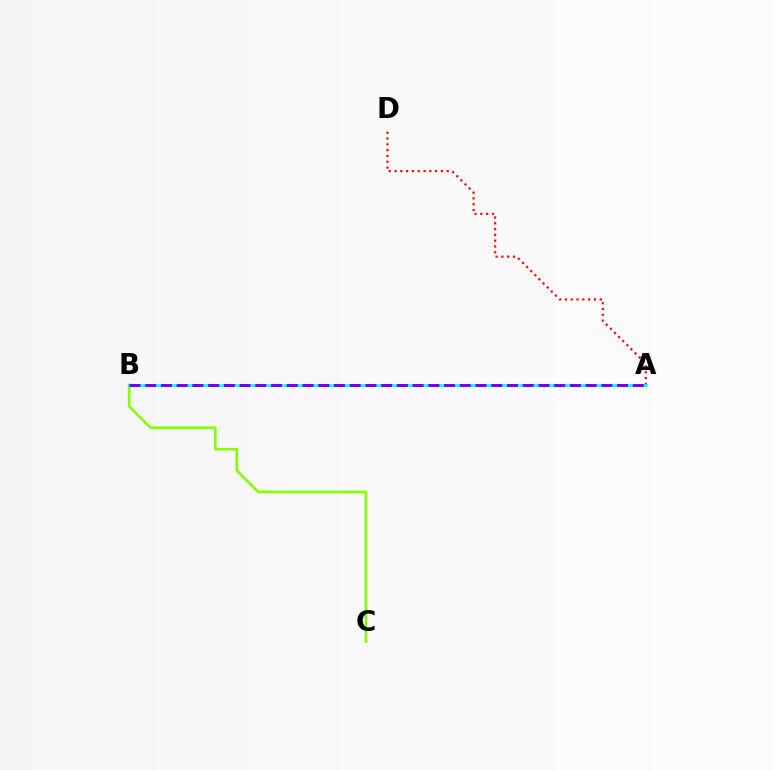{('A', 'D'): [{'color': '#ff0000', 'line_style': 'dotted', 'thickness': 1.58}], ('B', 'C'): [{'color': '#84ff00', 'line_style': 'solid', 'thickness': 1.93}], ('A', 'B'): [{'color': '#00fff6', 'line_style': 'solid', 'thickness': 1.9}, {'color': '#7200ff', 'line_style': 'dashed', 'thickness': 2.14}]}